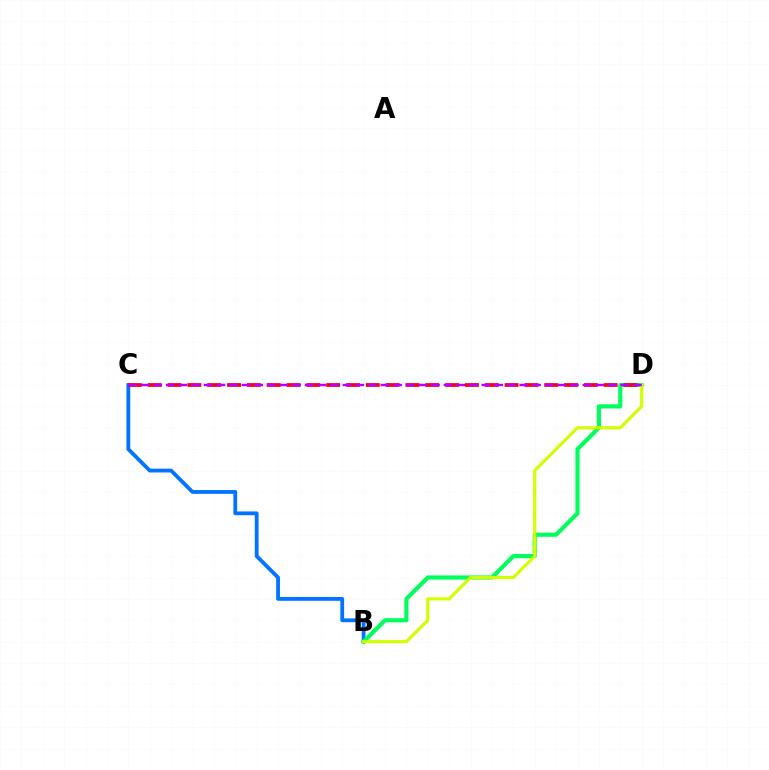{('B', 'C'): [{'color': '#0074ff', 'line_style': 'solid', 'thickness': 2.74}], ('B', 'D'): [{'color': '#00ff5c', 'line_style': 'solid', 'thickness': 2.99}, {'color': '#d1ff00', 'line_style': 'solid', 'thickness': 2.26}], ('C', 'D'): [{'color': '#ff0000', 'line_style': 'dashed', 'thickness': 2.69}, {'color': '#b900ff', 'line_style': 'dashed', 'thickness': 1.72}]}